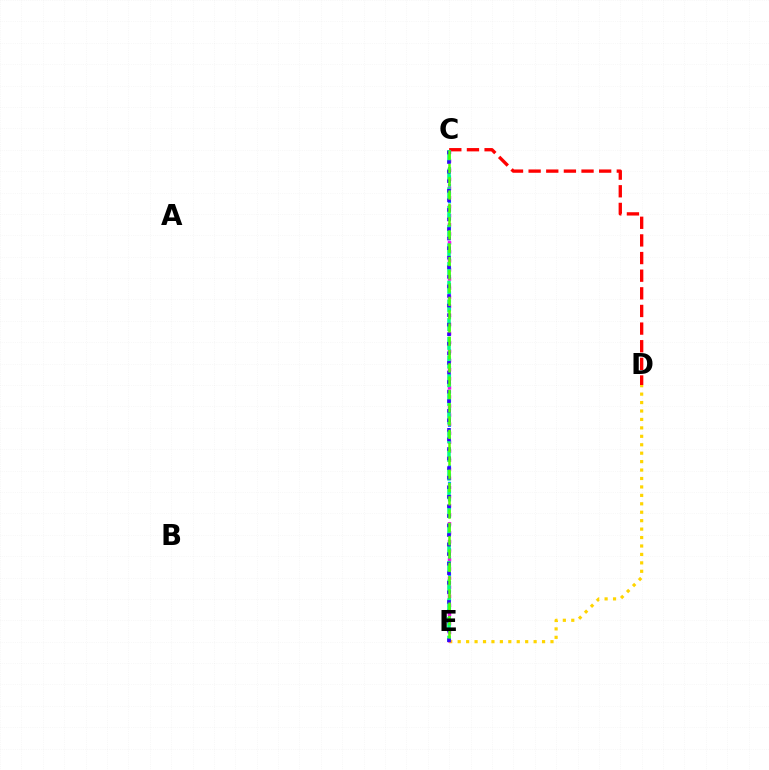{('C', 'D'): [{'color': '#ff0000', 'line_style': 'dashed', 'thickness': 2.4}], ('C', 'E'): [{'color': '#009eff', 'line_style': 'dotted', 'thickness': 2.25}, {'color': '#ff00ed', 'line_style': 'dotted', 'thickness': 2.46}, {'color': '#00ff86', 'line_style': 'dashed', 'thickness': 2.54}, {'color': '#3700ff', 'line_style': 'dotted', 'thickness': 2.6}, {'color': '#4fff00', 'line_style': 'dashed', 'thickness': 1.81}], ('D', 'E'): [{'color': '#ffd500', 'line_style': 'dotted', 'thickness': 2.29}]}